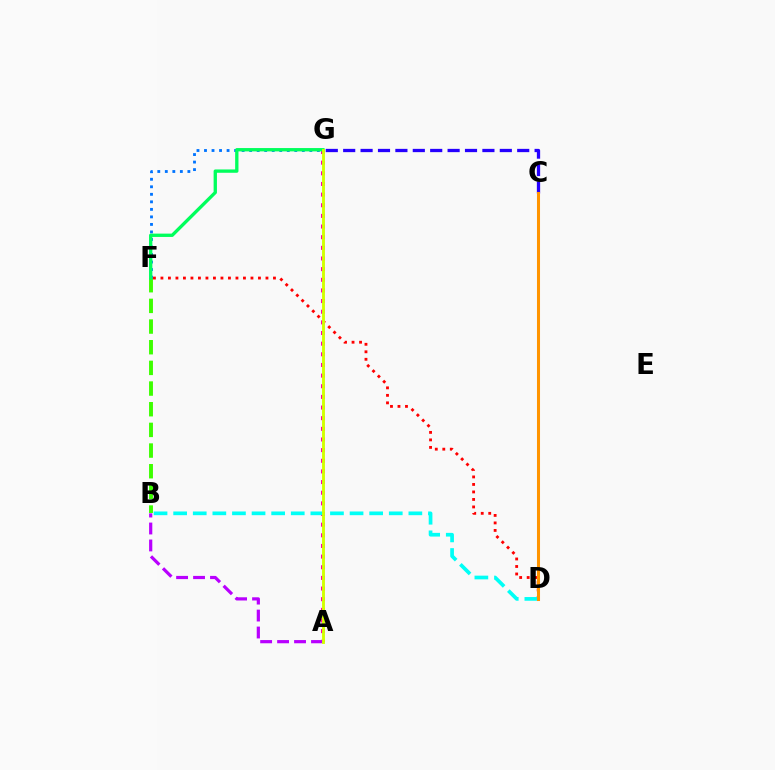{('C', 'G'): [{'color': '#2500ff', 'line_style': 'dashed', 'thickness': 2.36}], ('D', 'F'): [{'color': '#ff0000', 'line_style': 'dotted', 'thickness': 2.04}], ('A', 'G'): [{'color': '#ff00ac', 'line_style': 'dotted', 'thickness': 2.89}, {'color': '#d1ff00', 'line_style': 'solid', 'thickness': 2.07}], ('B', 'F'): [{'color': '#3dff00', 'line_style': 'dashed', 'thickness': 2.81}], ('A', 'B'): [{'color': '#b900ff', 'line_style': 'dashed', 'thickness': 2.3}], ('F', 'G'): [{'color': '#0074ff', 'line_style': 'dotted', 'thickness': 2.04}, {'color': '#00ff5c', 'line_style': 'solid', 'thickness': 2.39}], ('B', 'D'): [{'color': '#00fff6', 'line_style': 'dashed', 'thickness': 2.66}], ('C', 'D'): [{'color': '#ff9400', 'line_style': 'solid', 'thickness': 2.19}]}